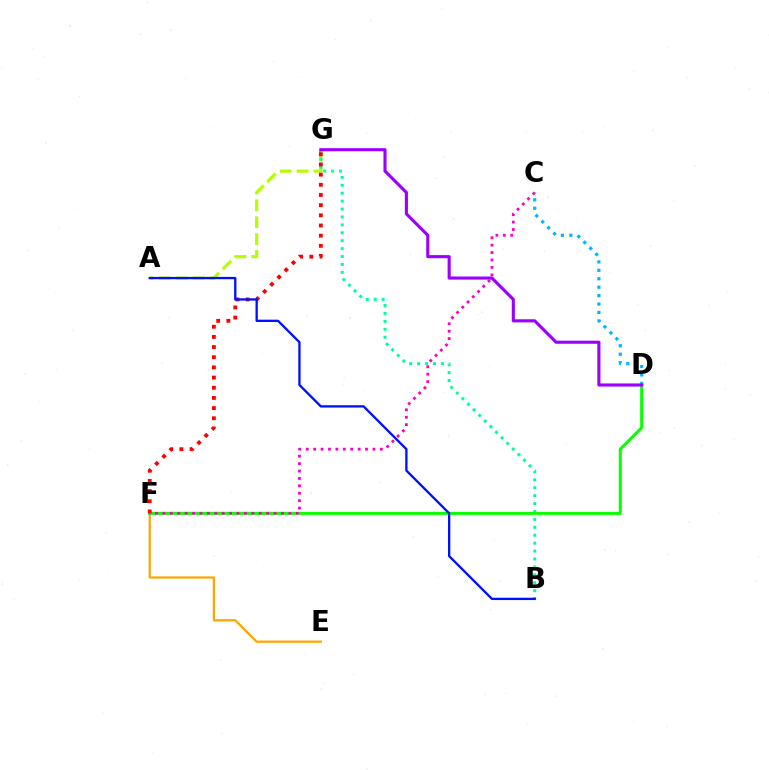{('A', 'G'): [{'color': '#b3ff00', 'line_style': 'dashed', 'thickness': 2.3}], ('E', 'F'): [{'color': '#ffa500', 'line_style': 'solid', 'thickness': 1.61}], ('B', 'G'): [{'color': '#00ff9d', 'line_style': 'dotted', 'thickness': 2.15}], ('C', 'D'): [{'color': '#00b5ff', 'line_style': 'dotted', 'thickness': 2.29}], ('D', 'F'): [{'color': '#08ff00', 'line_style': 'solid', 'thickness': 2.17}], ('F', 'G'): [{'color': '#ff0000', 'line_style': 'dotted', 'thickness': 2.76}], ('A', 'B'): [{'color': '#0010ff', 'line_style': 'solid', 'thickness': 1.67}], ('D', 'G'): [{'color': '#9b00ff', 'line_style': 'solid', 'thickness': 2.23}], ('C', 'F'): [{'color': '#ff00bd', 'line_style': 'dotted', 'thickness': 2.01}]}